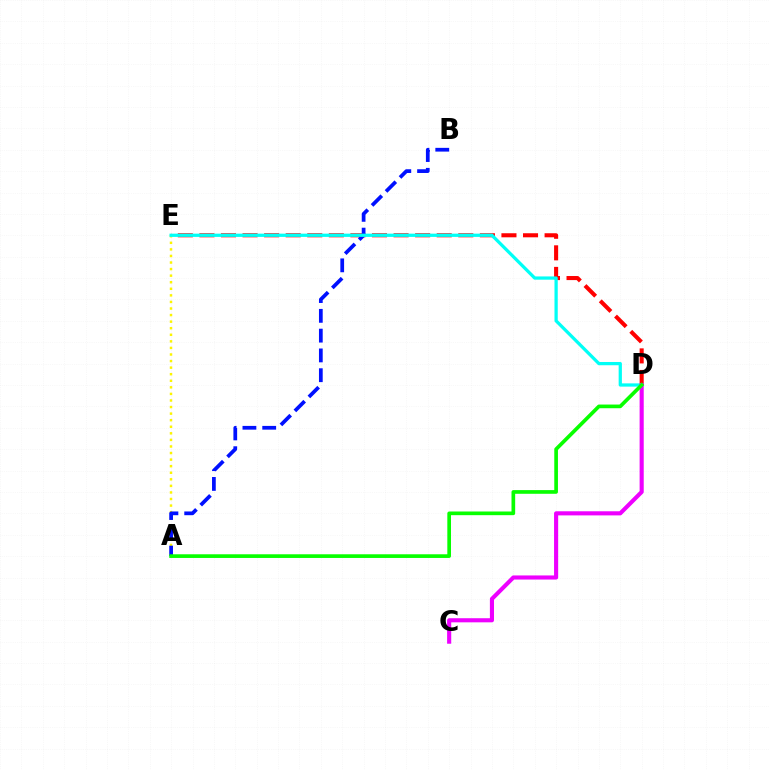{('D', 'E'): [{'color': '#ff0000', 'line_style': 'dashed', 'thickness': 2.93}, {'color': '#00fff6', 'line_style': 'solid', 'thickness': 2.34}], ('A', 'E'): [{'color': '#fcf500', 'line_style': 'dotted', 'thickness': 1.78}], ('A', 'B'): [{'color': '#0010ff', 'line_style': 'dashed', 'thickness': 2.69}], ('C', 'D'): [{'color': '#ee00ff', 'line_style': 'solid', 'thickness': 2.96}], ('A', 'D'): [{'color': '#08ff00', 'line_style': 'solid', 'thickness': 2.65}]}